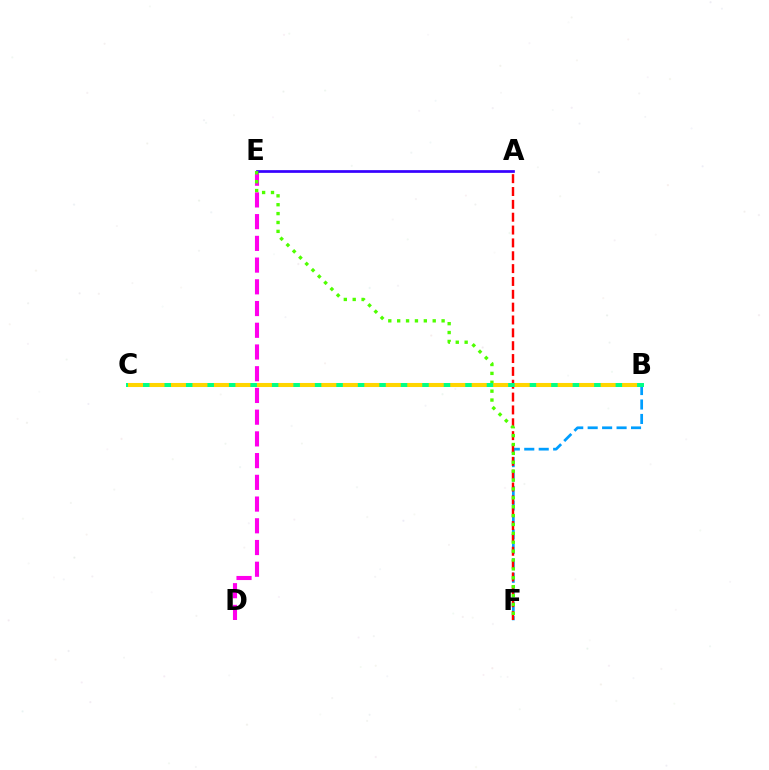{('D', 'E'): [{'color': '#ff00ed', 'line_style': 'dashed', 'thickness': 2.95}], ('A', 'E'): [{'color': '#3700ff', 'line_style': 'solid', 'thickness': 1.95}], ('B', 'F'): [{'color': '#009eff', 'line_style': 'dashed', 'thickness': 1.96}], ('A', 'F'): [{'color': '#ff0000', 'line_style': 'dashed', 'thickness': 1.75}], ('E', 'F'): [{'color': '#4fff00', 'line_style': 'dotted', 'thickness': 2.41}], ('B', 'C'): [{'color': '#00ff86', 'line_style': 'solid', 'thickness': 2.86}, {'color': '#ffd500', 'line_style': 'dashed', 'thickness': 2.92}]}